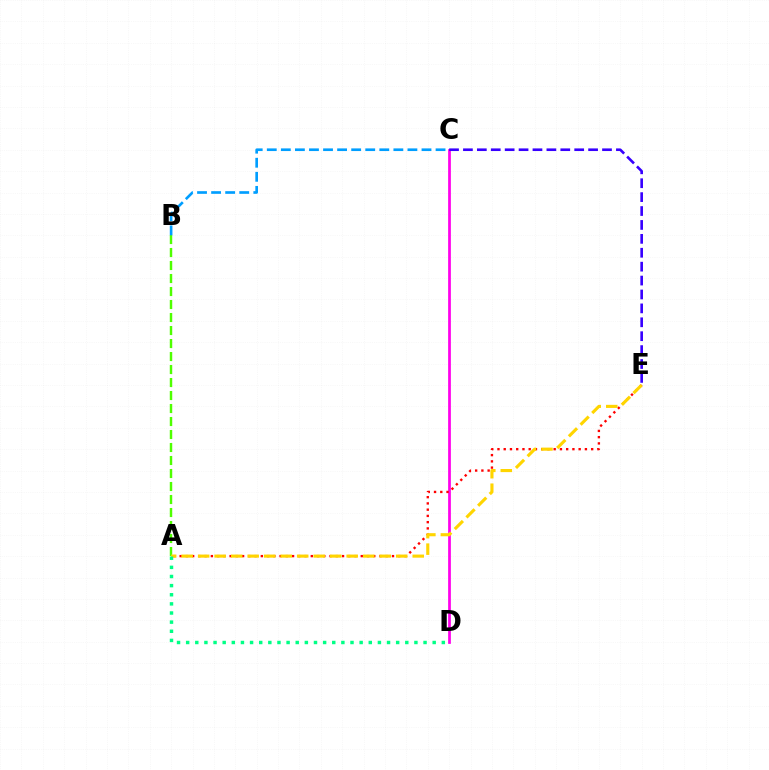{('A', 'B'): [{'color': '#4fff00', 'line_style': 'dashed', 'thickness': 1.77}], ('C', 'D'): [{'color': '#ff00ed', 'line_style': 'solid', 'thickness': 1.97}], ('A', 'E'): [{'color': '#ff0000', 'line_style': 'dotted', 'thickness': 1.7}, {'color': '#ffd500', 'line_style': 'dashed', 'thickness': 2.24}], ('C', 'E'): [{'color': '#3700ff', 'line_style': 'dashed', 'thickness': 1.89}], ('B', 'C'): [{'color': '#009eff', 'line_style': 'dashed', 'thickness': 1.91}], ('A', 'D'): [{'color': '#00ff86', 'line_style': 'dotted', 'thickness': 2.48}]}